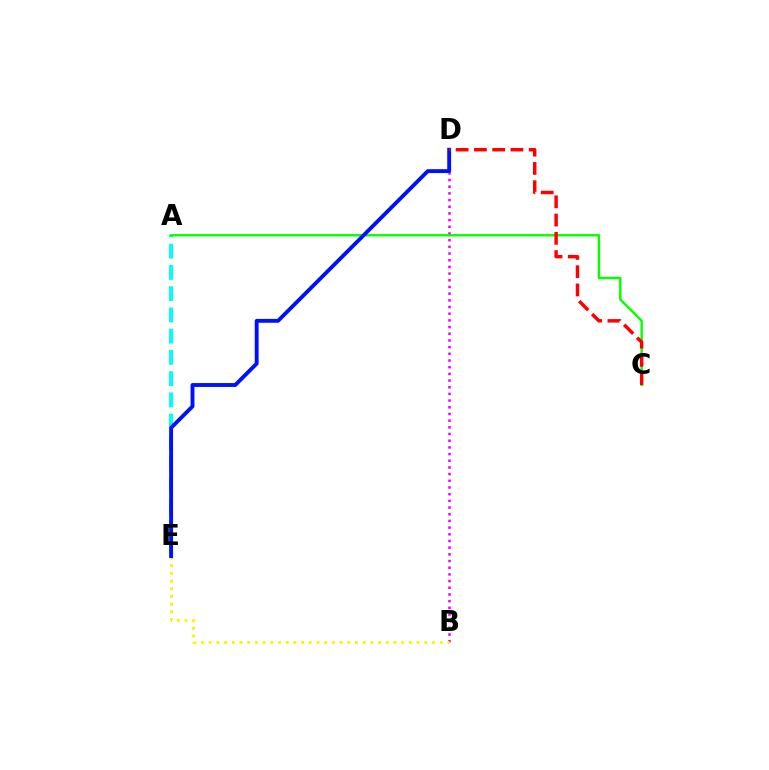{('B', 'D'): [{'color': '#ee00ff', 'line_style': 'dotted', 'thickness': 1.82}], ('A', 'E'): [{'color': '#00fff6', 'line_style': 'dashed', 'thickness': 2.89}], ('B', 'E'): [{'color': '#fcf500', 'line_style': 'dotted', 'thickness': 2.09}], ('A', 'C'): [{'color': '#08ff00', 'line_style': 'solid', 'thickness': 1.74}], ('D', 'E'): [{'color': '#0010ff', 'line_style': 'solid', 'thickness': 2.79}], ('C', 'D'): [{'color': '#ff0000', 'line_style': 'dashed', 'thickness': 2.48}]}